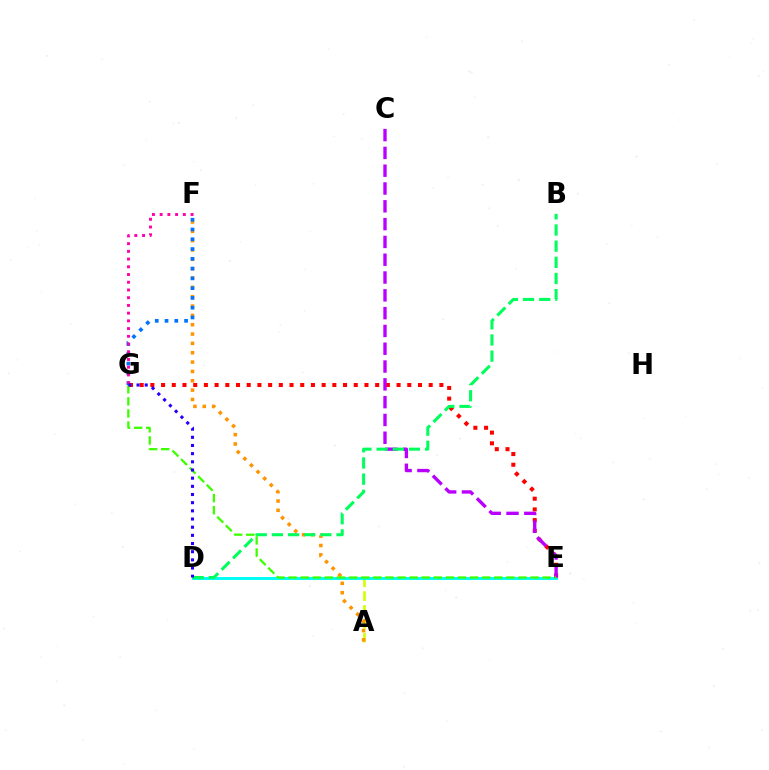{('A', 'D'): [{'color': '#d1ff00', 'line_style': 'dashed', 'thickness': 1.88}], ('A', 'F'): [{'color': '#ff9400', 'line_style': 'dotted', 'thickness': 2.54}], ('D', 'E'): [{'color': '#00fff6', 'line_style': 'solid', 'thickness': 2.13}], ('F', 'G'): [{'color': '#0074ff', 'line_style': 'dotted', 'thickness': 2.66}, {'color': '#ff00ac', 'line_style': 'dotted', 'thickness': 2.1}], ('E', 'G'): [{'color': '#ff0000', 'line_style': 'dotted', 'thickness': 2.91}, {'color': '#3dff00', 'line_style': 'dashed', 'thickness': 1.64}], ('C', 'E'): [{'color': '#b900ff', 'line_style': 'dashed', 'thickness': 2.42}], ('B', 'D'): [{'color': '#00ff5c', 'line_style': 'dashed', 'thickness': 2.2}], ('D', 'G'): [{'color': '#2500ff', 'line_style': 'dotted', 'thickness': 2.22}]}